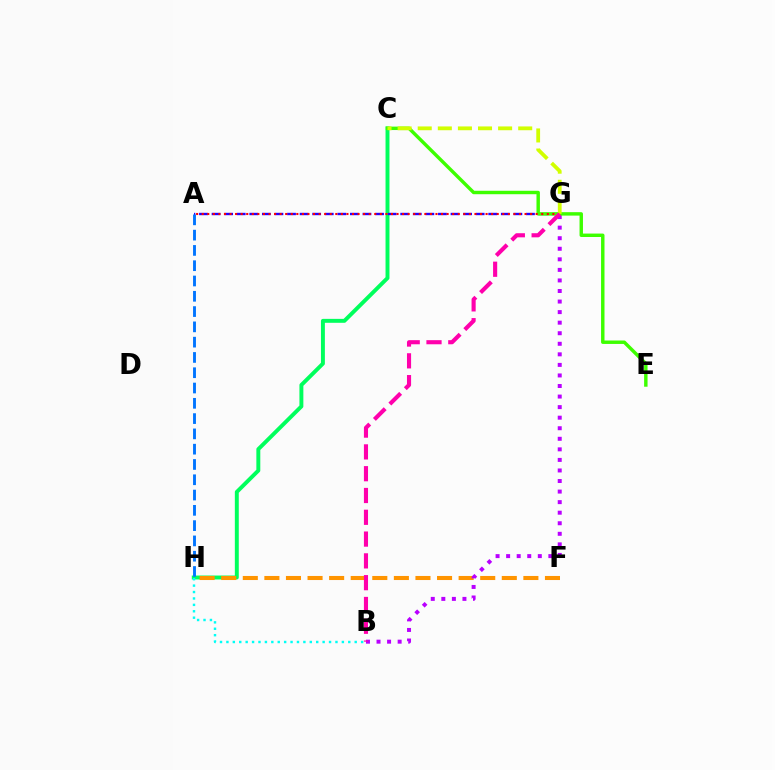{('C', 'H'): [{'color': '#00ff5c', 'line_style': 'solid', 'thickness': 2.83}], ('F', 'H'): [{'color': '#ff9400', 'line_style': 'dashed', 'thickness': 2.93}], ('B', 'G'): [{'color': '#b900ff', 'line_style': 'dotted', 'thickness': 2.87}, {'color': '#ff00ac', 'line_style': 'dashed', 'thickness': 2.96}], ('A', 'G'): [{'color': '#2500ff', 'line_style': 'dashed', 'thickness': 1.71}, {'color': '#ff0000', 'line_style': 'dotted', 'thickness': 1.51}], ('C', 'E'): [{'color': '#3dff00', 'line_style': 'solid', 'thickness': 2.47}], ('C', 'G'): [{'color': '#d1ff00', 'line_style': 'dashed', 'thickness': 2.73}], ('B', 'H'): [{'color': '#00fff6', 'line_style': 'dotted', 'thickness': 1.74}], ('A', 'H'): [{'color': '#0074ff', 'line_style': 'dashed', 'thickness': 2.08}]}